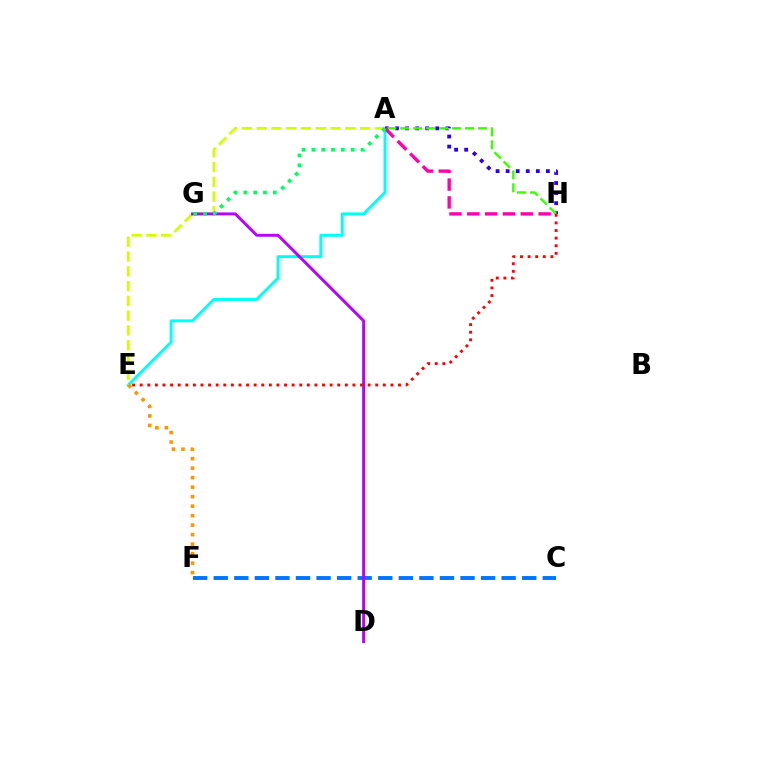{('A', 'E'): [{'color': '#00fff6', 'line_style': 'solid', 'thickness': 2.12}, {'color': '#d1ff00', 'line_style': 'dashed', 'thickness': 2.01}], ('A', 'H'): [{'color': '#2500ff', 'line_style': 'dotted', 'thickness': 2.73}, {'color': '#3dff00', 'line_style': 'dashed', 'thickness': 1.76}, {'color': '#ff00ac', 'line_style': 'dashed', 'thickness': 2.42}], ('C', 'F'): [{'color': '#0074ff', 'line_style': 'dashed', 'thickness': 2.79}], ('D', 'G'): [{'color': '#b900ff', 'line_style': 'solid', 'thickness': 2.11}], ('E', 'F'): [{'color': '#ff9400', 'line_style': 'dotted', 'thickness': 2.58}], ('E', 'H'): [{'color': '#ff0000', 'line_style': 'dotted', 'thickness': 2.06}], ('A', 'G'): [{'color': '#00ff5c', 'line_style': 'dotted', 'thickness': 2.67}]}